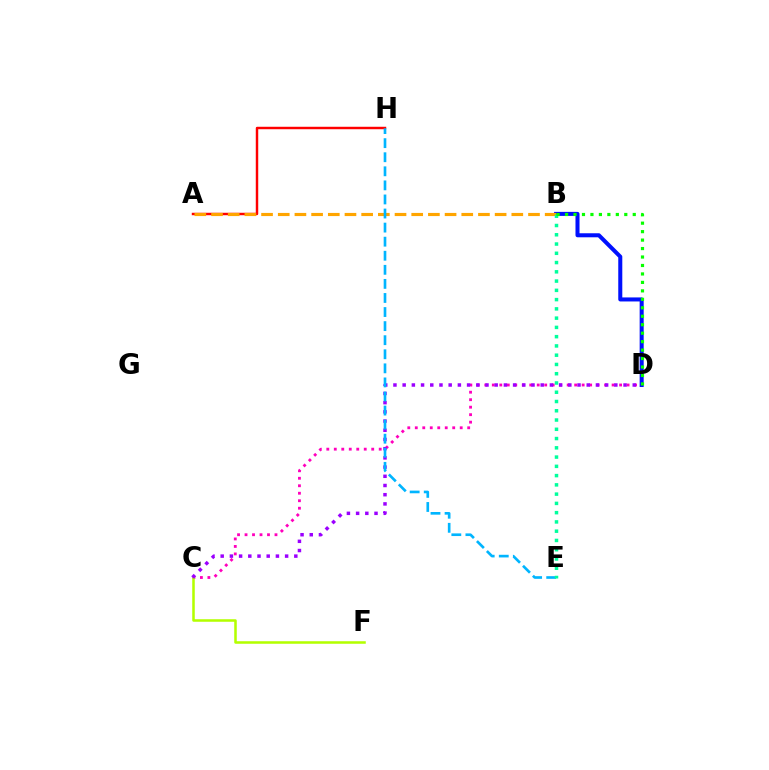{('B', 'D'): [{'color': '#0010ff', 'line_style': 'solid', 'thickness': 2.9}, {'color': '#08ff00', 'line_style': 'dotted', 'thickness': 2.3}], ('A', 'H'): [{'color': '#ff0000', 'line_style': 'solid', 'thickness': 1.77}], ('C', 'D'): [{'color': '#ff00bd', 'line_style': 'dotted', 'thickness': 2.03}, {'color': '#9b00ff', 'line_style': 'dotted', 'thickness': 2.5}], ('C', 'F'): [{'color': '#b3ff00', 'line_style': 'solid', 'thickness': 1.82}], ('A', 'B'): [{'color': '#ffa500', 'line_style': 'dashed', 'thickness': 2.27}], ('E', 'H'): [{'color': '#00b5ff', 'line_style': 'dashed', 'thickness': 1.91}], ('B', 'E'): [{'color': '#00ff9d', 'line_style': 'dotted', 'thickness': 2.52}]}